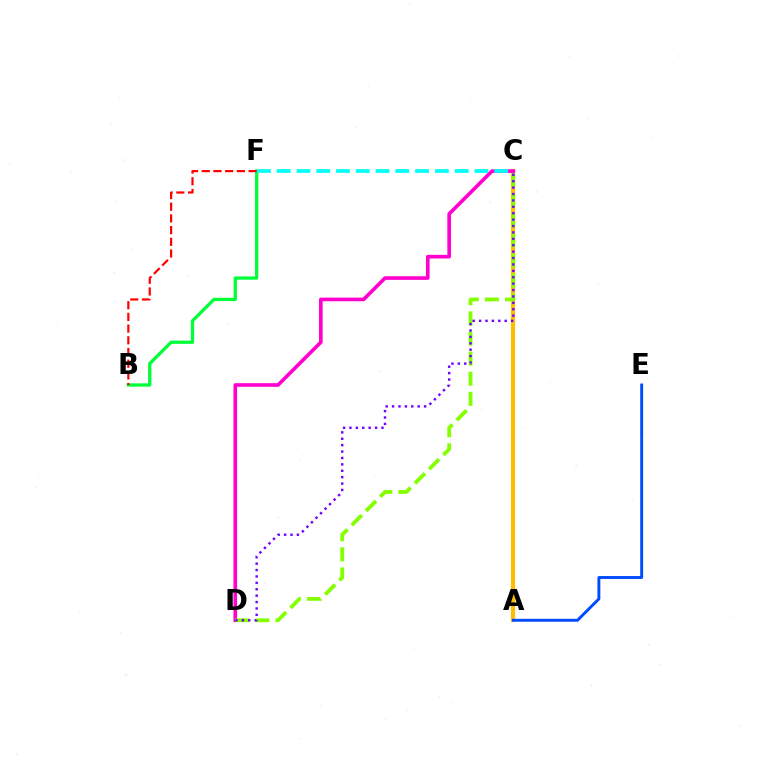{('B', 'F'): [{'color': '#00ff39', 'line_style': 'solid', 'thickness': 2.36}, {'color': '#ff0000', 'line_style': 'dashed', 'thickness': 1.59}], ('A', 'C'): [{'color': '#ffbd00', 'line_style': 'solid', 'thickness': 2.97}], ('C', 'D'): [{'color': '#ff00cf', 'line_style': 'solid', 'thickness': 2.62}, {'color': '#84ff00', 'line_style': 'dashed', 'thickness': 2.73}, {'color': '#7200ff', 'line_style': 'dotted', 'thickness': 1.74}], ('C', 'F'): [{'color': '#00fff6', 'line_style': 'dashed', 'thickness': 2.69}], ('A', 'E'): [{'color': '#004bff', 'line_style': 'solid', 'thickness': 2.1}]}